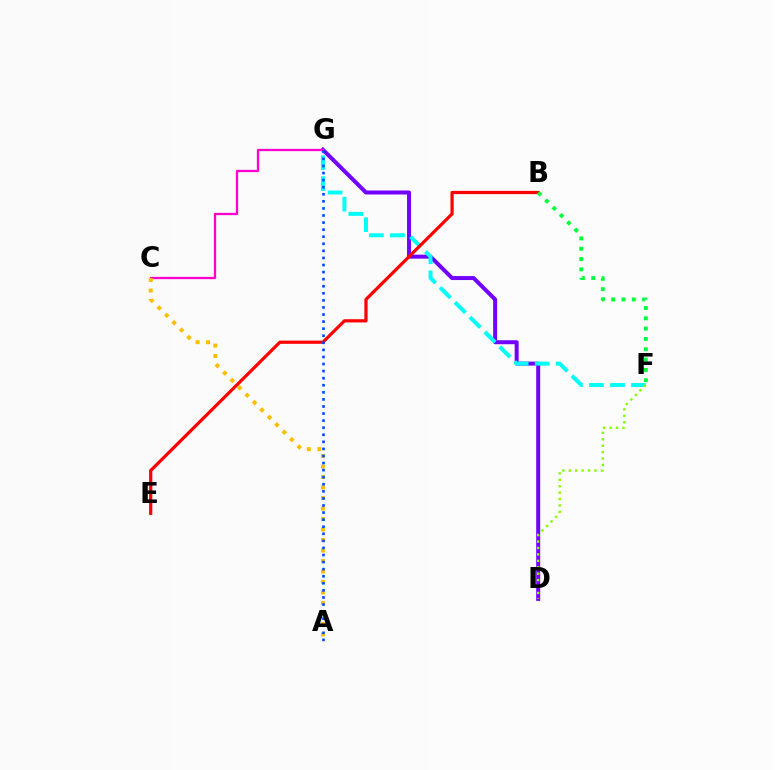{('D', 'G'): [{'color': '#7200ff', 'line_style': 'solid', 'thickness': 2.88}], ('C', 'G'): [{'color': '#ff00cf', 'line_style': 'solid', 'thickness': 1.65}], ('F', 'G'): [{'color': '#00fff6', 'line_style': 'dashed', 'thickness': 2.86}], ('B', 'E'): [{'color': '#ff0000', 'line_style': 'solid', 'thickness': 2.32}], ('D', 'F'): [{'color': '#84ff00', 'line_style': 'dotted', 'thickness': 1.75}], ('A', 'C'): [{'color': '#ffbd00', 'line_style': 'dotted', 'thickness': 2.85}], ('B', 'F'): [{'color': '#00ff39', 'line_style': 'dotted', 'thickness': 2.8}], ('A', 'G'): [{'color': '#004bff', 'line_style': 'dotted', 'thickness': 1.92}]}